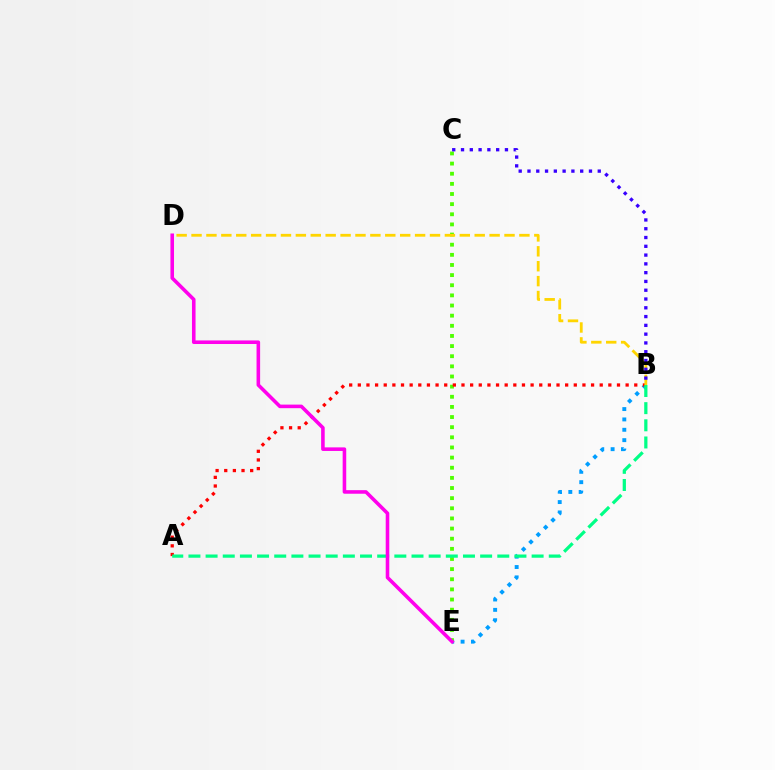{('B', 'E'): [{'color': '#009eff', 'line_style': 'dotted', 'thickness': 2.81}], ('C', 'E'): [{'color': '#4fff00', 'line_style': 'dotted', 'thickness': 2.75}], ('A', 'B'): [{'color': '#ff0000', 'line_style': 'dotted', 'thickness': 2.35}, {'color': '#00ff86', 'line_style': 'dashed', 'thickness': 2.33}], ('B', 'D'): [{'color': '#ffd500', 'line_style': 'dashed', 'thickness': 2.02}], ('B', 'C'): [{'color': '#3700ff', 'line_style': 'dotted', 'thickness': 2.39}], ('D', 'E'): [{'color': '#ff00ed', 'line_style': 'solid', 'thickness': 2.57}]}